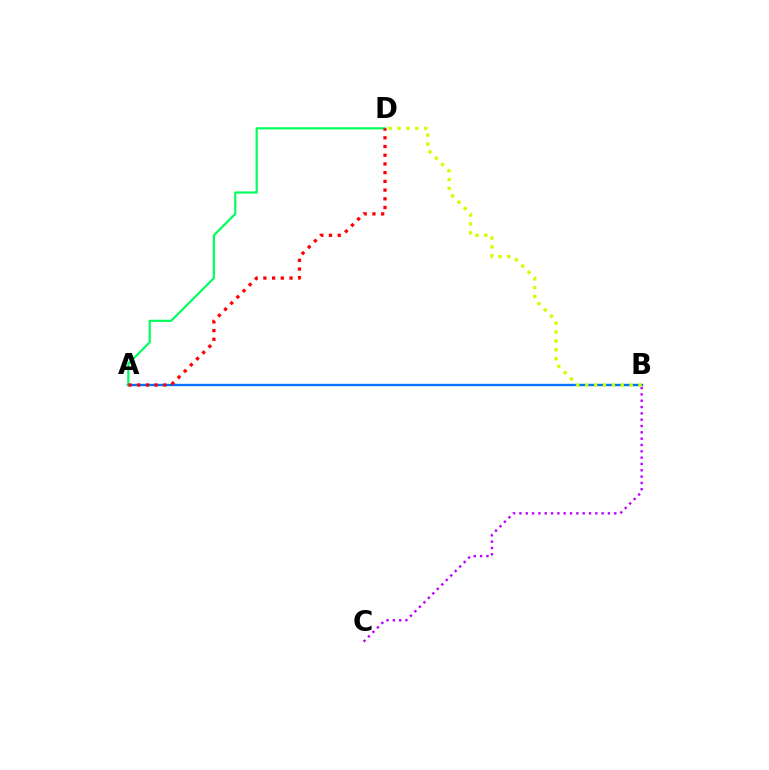{('A', 'B'): [{'color': '#0074ff', 'line_style': 'solid', 'thickness': 1.71}], ('A', 'D'): [{'color': '#00ff5c', 'line_style': 'solid', 'thickness': 1.56}, {'color': '#ff0000', 'line_style': 'dotted', 'thickness': 2.37}], ('B', 'C'): [{'color': '#b900ff', 'line_style': 'dotted', 'thickness': 1.72}], ('B', 'D'): [{'color': '#d1ff00', 'line_style': 'dotted', 'thickness': 2.41}]}